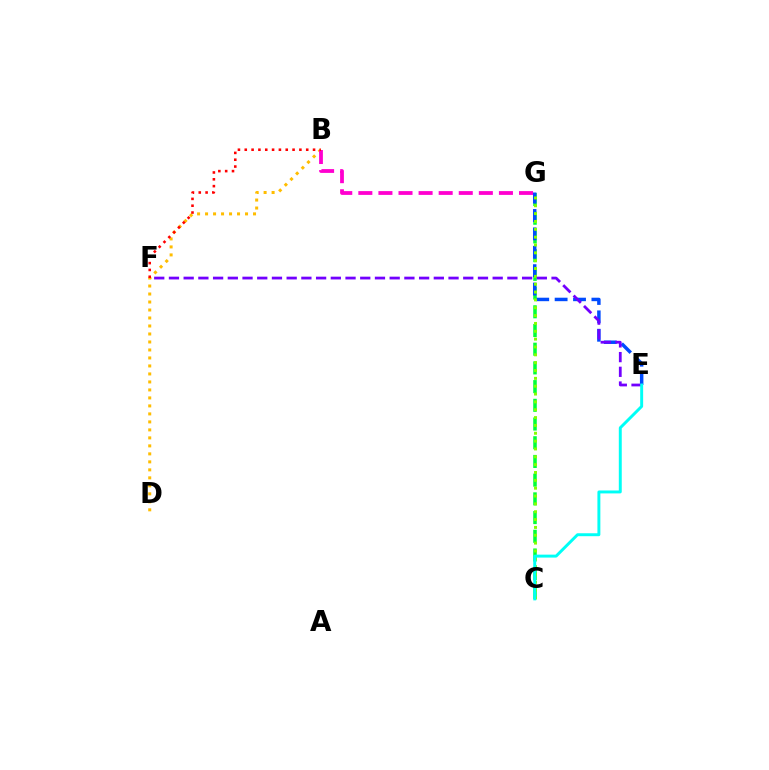{('B', 'D'): [{'color': '#ffbd00', 'line_style': 'dotted', 'thickness': 2.17}], ('C', 'G'): [{'color': '#00ff39', 'line_style': 'dashed', 'thickness': 2.54}, {'color': '#84ff00', 'line_style': 'dotted', 'thickness': 2.13}], ('E', 'G'): [{'color': '#004bff', 'line_style': 'dashed', 'thickness': 2.5}], ('E', 'F'): [{'color': '#7200ff', 'line_style': 'dashed', 'thickness': 2.0}], ('C', 'E'): [{'color': '#00fff6', 'line_style': 'solid', 'thickness': 2.12}], ('B', 'G'): [{'color': '#ff00cf', 'line_style': 'dashed', 'thickness': 2.73}], ('B', 'F'): [{'color': '#ff0000', 'line_style': 'dotted', 'thickness': 1.86}]}